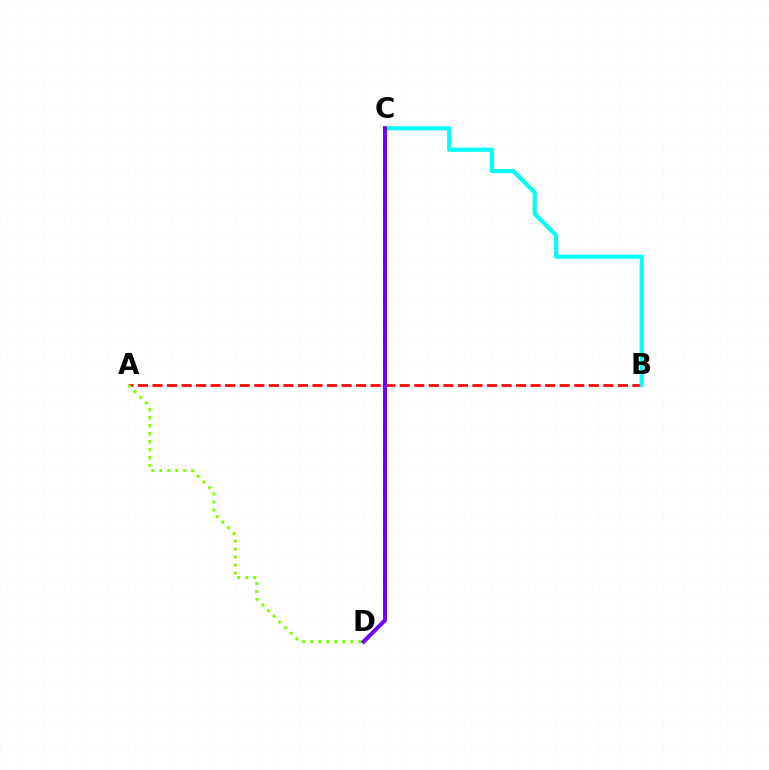{('A', 'B'): [{'color': '#ff0000', 'line_style': 'dashed', 'thickness': 1.98}], ('B', 'C'): [{'color': '#00fff6', 'line_style': 'solid', 'thickness': 2.99}], ('A', 'D'): [{'color': '#84ff00', 'line_style': 'dotted', 'thickness': 2.17}], ('C', 'D'): [{'color': '#7200ff', 'line_style': 'solid', 'thickness': 2.91}]}